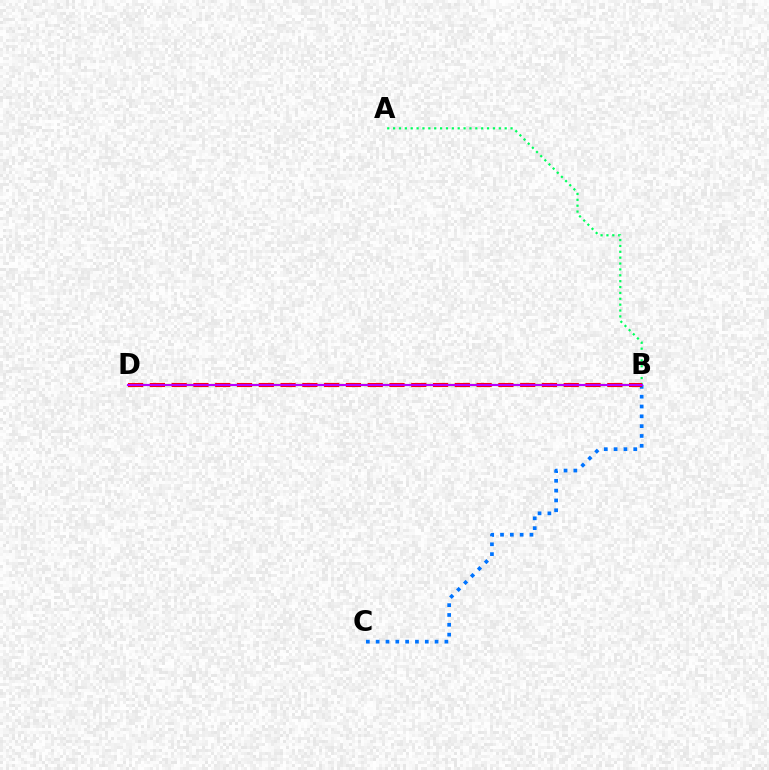{('B', 'C'): [{'color': '#0074ff', 'line_style': 'dotted', 'thickness': 2.67}], ('B', 'D'): [{'color': '#d1ff00', 'line_style': 'dashed', 'thickness': 1.69}, {'color': '#ff0000', 'line_style': 'dashed', 'thickness': 2.96}, {'color': '#b900ff', 'line_style': 'solid', 'thickness': 1.57}], ('A', 'B'): [{'color': '#00ff5c', 'line_style': 'dotted', 'thickness': 1.6}]}